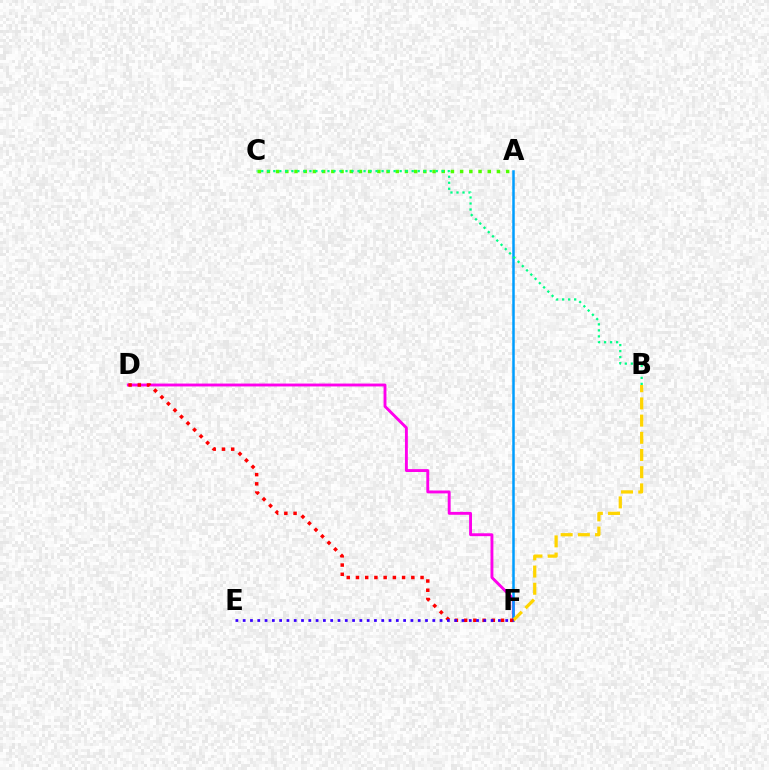{('D', 'F'): [{'color': '#ff00ed', 'line_style': 'solid', 'thickness': 2.08}, {'color': '#ff0000', 'line_style': 'dotted', 'thickness': 2.51}], ('A', 'F'): [{'color': '#009eff', 'line_style': 'solid', 'thickness': 1.8}], ('B', 'F'): [{'color': '#ffd500', 'line_style': 'dashed', 'thickness': 2.34}], ('A', 'C'): [{'color': '#4fff00', 'line_style': 'dotted', 'thickness': 2.5}], ('B', 'C'): [{'color': '#00ff86', 'line_style': 'dotted', 'thickness': 1.63}], ('E', 'F'): [{'color': '#3700ff', 'line_style': 'dotted', 'thickness': 1.98}]}